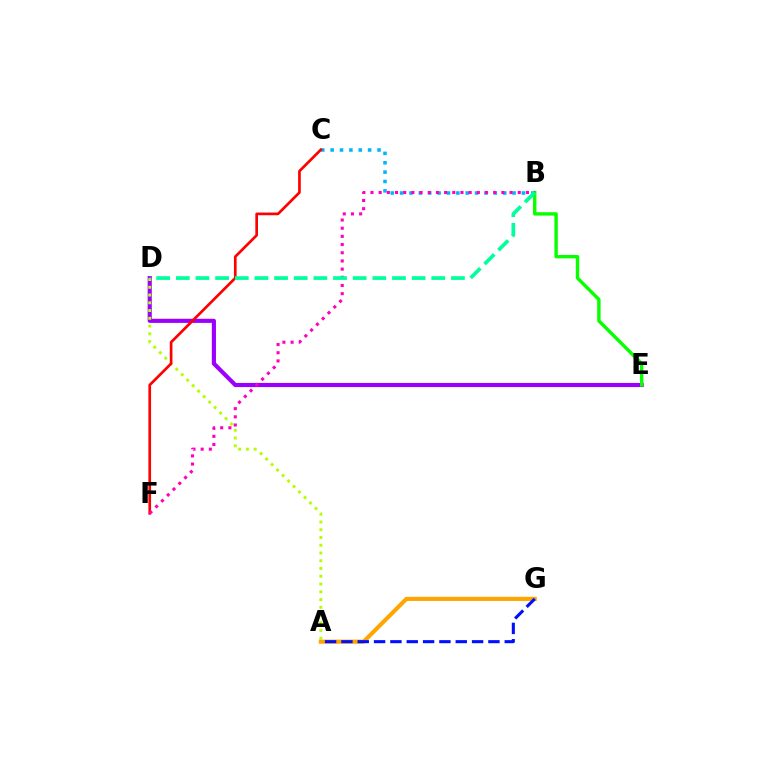{('A', 'G'): [{'color': '#ffa500', 'line_style': 'solid', 'thickness': 2.96}, {'color': '#0010ff', 'line_style': 'dashed', 'thickness': 2.22}], ('D', 'E'): [{'color': '#9b00ff', 'line_style': 'solid', 'thickness': 2.97}], ('A', 'D'): [{'color': '#b3ff00', 'line_style': 'dotted', 'thickness': 2.11}], ('B', 'C'): [{'color': '#00b5ff', 'line_style': 'dotted', 'thickness': 2.55}], ('B', 'E'): [{'color': '#08ff00', 'line_style': 'solid', 'thickness': 2.44}], ('C', 'F'): [{'color': '#ff0000', 'line_style': 'solid', 'thickness': 1.92}], ('B', 'F'): [{'color': '#ff00bd', 'line_style': 'dotted', 'thickness': 2.22}], ('B', 'D'): [{'color': '#00ff9d', 'line_style': 'dashed', 'thickness': 2.67}]}